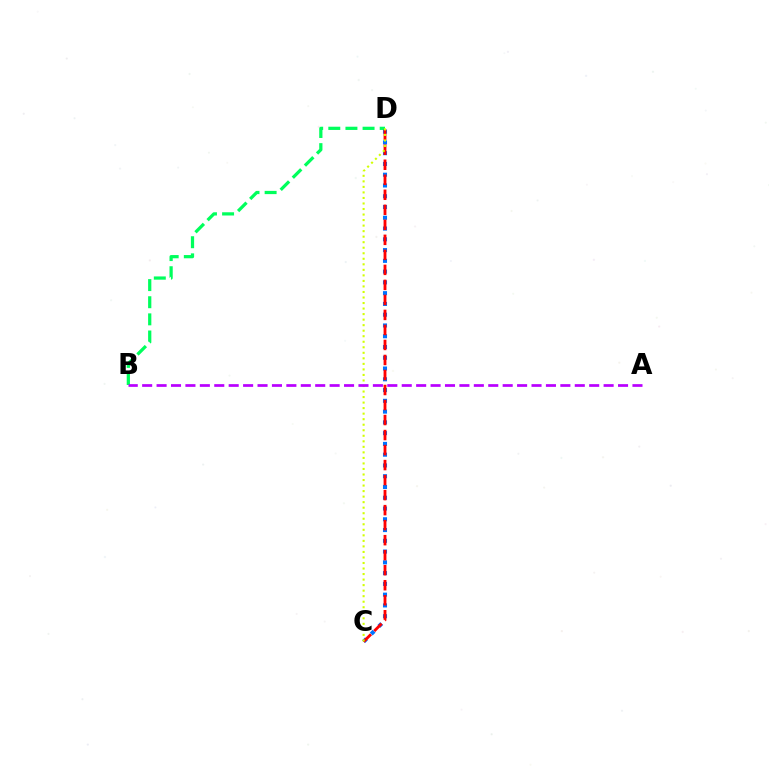{('B', 'D'): [{'color': '#00ff5c', 'line_style': 'dashed', 'thickness': 2.33}], ('C', 'D'): [{'color': '#0074ff', 'line_style': 'dotted', 'thickness': 2.93}, {'color': '#ff0000', 'line_style': 'dashed', 'thickness': 2.04}, {'color': '#d1ff00', 'line_style': 'dotted', 'thickness': 1.5}], ('A', 'B'): [{'color': '#b900ff', 'line_style': 'dashed', 'thickness': 1.96}]}